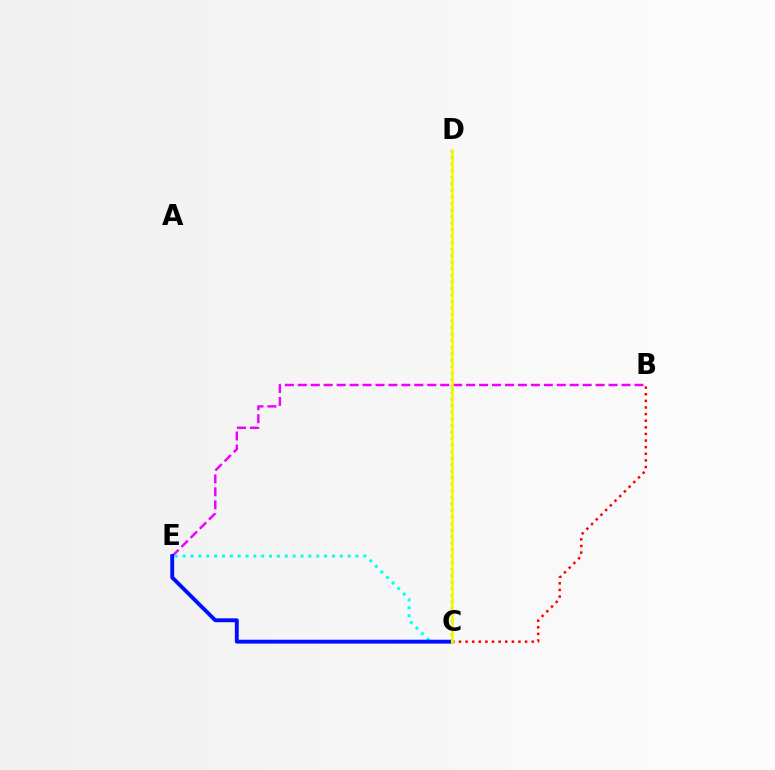{('B', 'E'): [{'color': '#ee00ff', 'line_style': 'dashed', 'thickness': 1.76}], ('C', 'E'): [{'color': '#00fff6', 'line_style': 'dotted', 'thickness': 2.13}, {'color': '#0010ff', 'line_style': 'solid', 'thickness': 2.8}], ('B', 'C'): [{'color': '#ff0000', 'line_style': 'dotted', 'thickness': 1.8}], ('C', 'D'): [{'color': '#08ff00', 'line_style': 'dotted', 'thickness': 1.77}, {'color': '#fcf500', 'line_style': 'solid', 'thickness': 1.94}]}